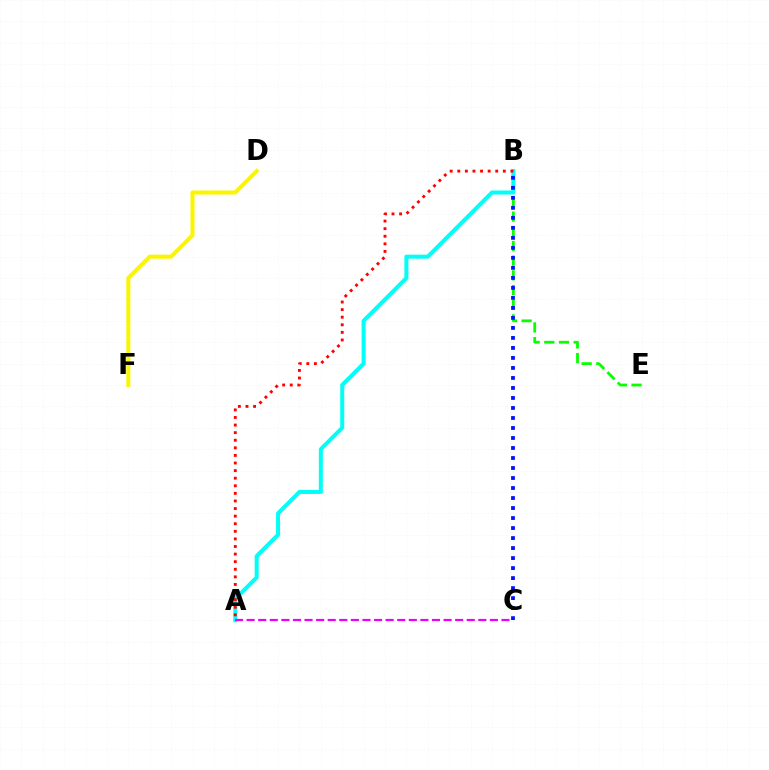{('B', 'E'): [{'color': '#08ff00', 'line_style': 'dashed', 'thickness': 2.0}], ('A', 'B'): [{'color': '#00fff6', 'line_style': 'solid', 'thickness': 2.89}, {'color': '#ff0000', 'line_style': 'dotted', 'thickness': 2.06}], ('A', 'C'): [{'color': '#ee00ff', 'line_style': 'dashed', 'thickness': 1.57}], ('B', 'C'): [{'color': '#0010ff', 'line_style': 'dotted', 'thickness': 2.72}], ('D', 'F'): [{'color': '#fcf500', 'line_style': 'solid', 'thickness': 2.92}]}